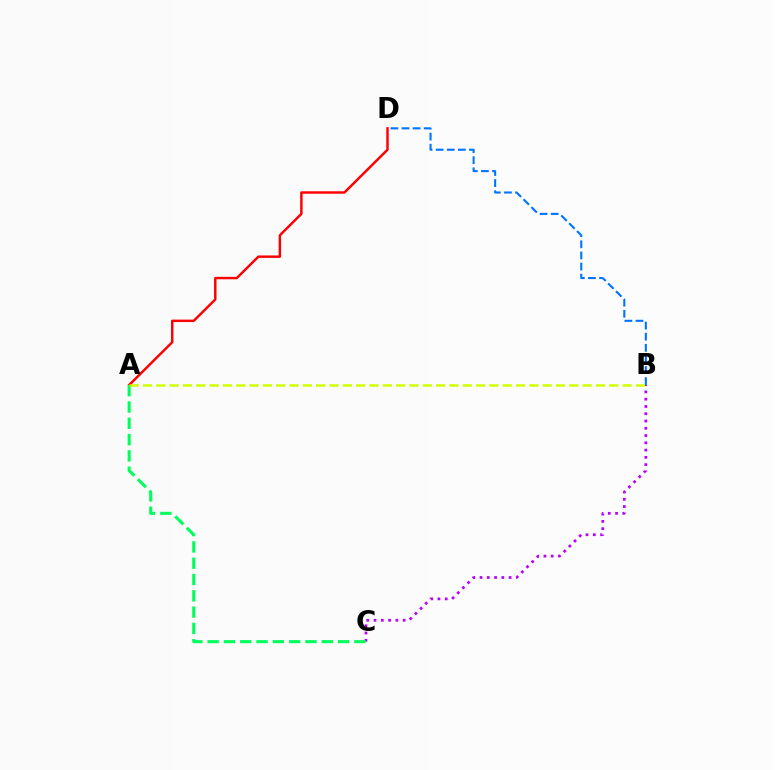{('A', 'D'): [{'color': '#ff0000', 'line_style': 'solid', 'thickness': 1.76}], ('B', 'C'): [{'color': '#b900ff', 'line_style': 'dotted', 'thickness': 1.98}], ('B', 'D'): [{'color': '#0074ff', 'line_style': 'dashed', 'thickness': 1.51}], ('A', 'C'): [{'color': '#00ff5c', 'line_style': 'dashed', 'thickness': 2.22}], ('A', 'B'): [{'color': '#d1ff00', 'line_style': 'dashed', 'thickness': 1.81}]}